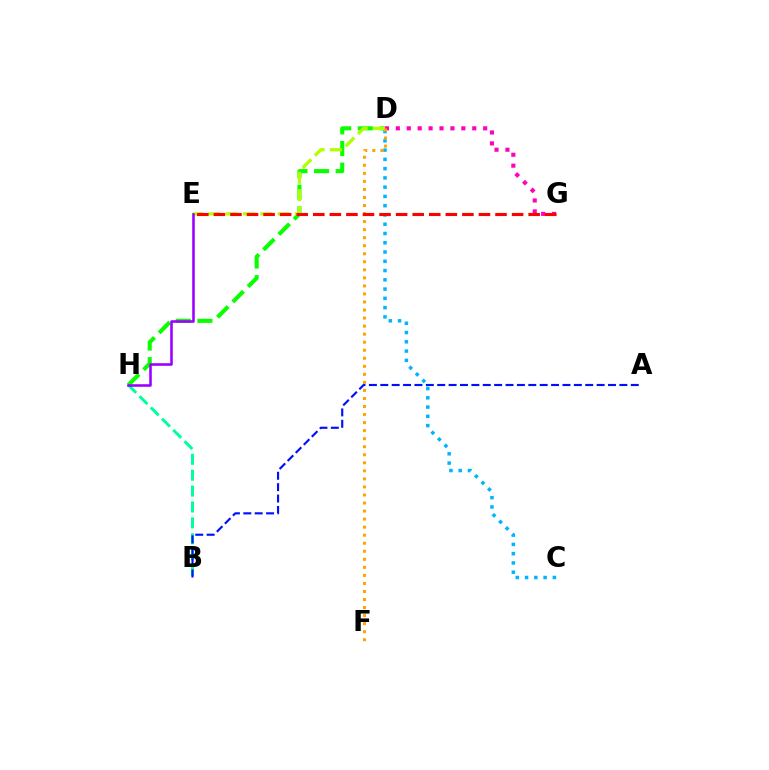{('C', 'D'): [{'color': '#00b5ff', 'line_style': 'dotted', 'thickness': 2.52}], ('D', 'G'): [{'color': '#ff00bd', 'line_style': 'dotted', 'thickness': 2.97}], ('B', 'H'): [{'color': '#00ff9d', 'line_style': 'dashed', 'thickness': 2.16}], ('D', 'H'): [{'color': '#08ff00', 'line_style': 'dashed', 'thickness': 2.94}], ('D', 'E'): [{'color': '#b3ff00', 'line_style': 'dashed', 'thickness': 2.35}], ('A', 'B'): [{'color': '#0010ff', 'line_style': 'dashed', 'thickness': 1.55}], ('D', 'F'): [{'color': '#ffa500', 'line_style': 'dotted', 'thickness': 2.18}], ('E', 'H'): [{'color': '#9b00ff', 'line_style': 'solid', 'thickness': 1.85}], ('E', 'G'): [{'color': '#ff0000', 'line_style': 'dashed', 'thickness': 2.25}]}